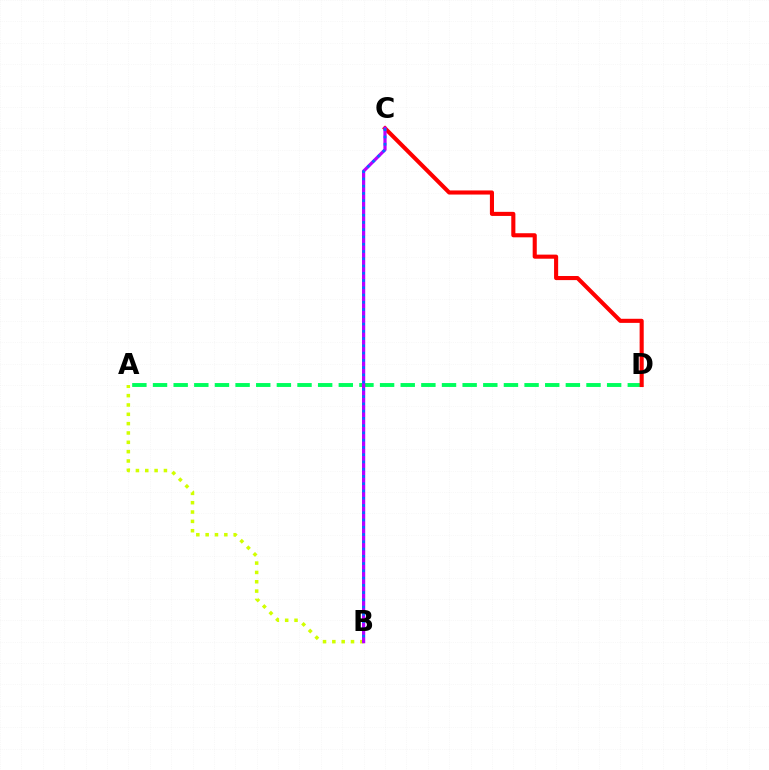{('A', 'D'): [{'color': '#00ff5c', 'line_style': 'dashed', 'thickness': 2.8}], ('A', 'B'): [{'color': '#d1ff00', 'line_style': 'dotted', 'thickness': 2.54}], ('C', 'D'): [{'color': '#ff0000', 'line_style': 'solid', 'thickness': 2.95}], ('B', 'C'): [{'color': '#b900ff', 'line_style': 'solid', 'thickness': 2.31}, {'color': '#0074ff', 'line_style': 'dotted', 'thickness': 1.97}]}